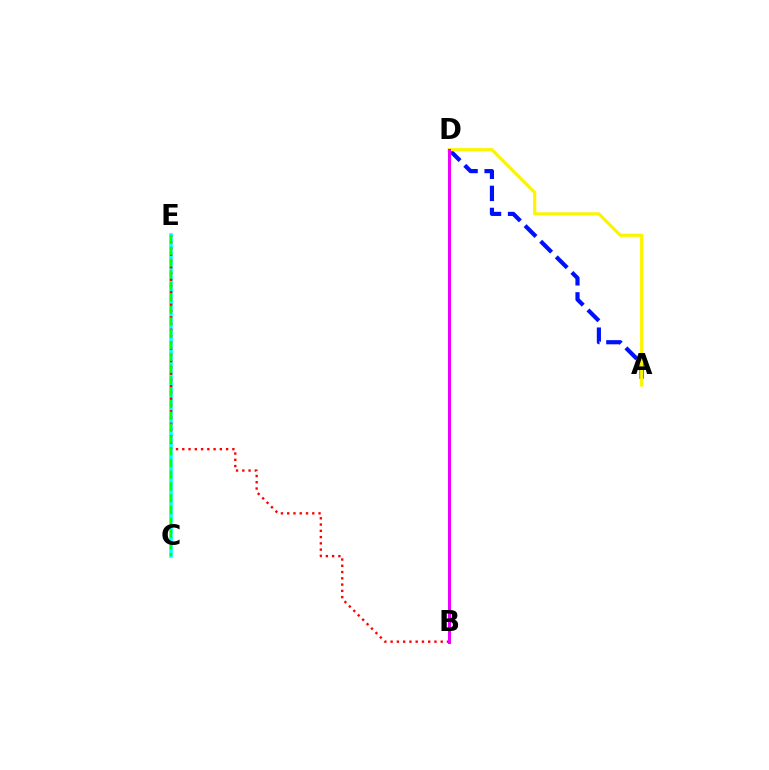{('C', 'E'): [{'color': '#00fff6', 'line_style': 'solid', 'thickness': 2.56}, {'color': '#08ff00', 'line_style': 'dashed', 'thickness': 1.6}], ('A', 'D'): [{'color': '#0010ff', 'line_style': 'dashed', 'thickness': 3.0}, {'color': '#fcf500', 'line_style': 'solid', 'thickness': 2.3}], ('B', 'E'): [{'color': '#ff0000', 'line_style': 'dotted', 'thickness': 1.7}], ('B', 'D'): [{'color': '#ee00ff', 'line_style': 'solid', 'thickness': 2.2}]}